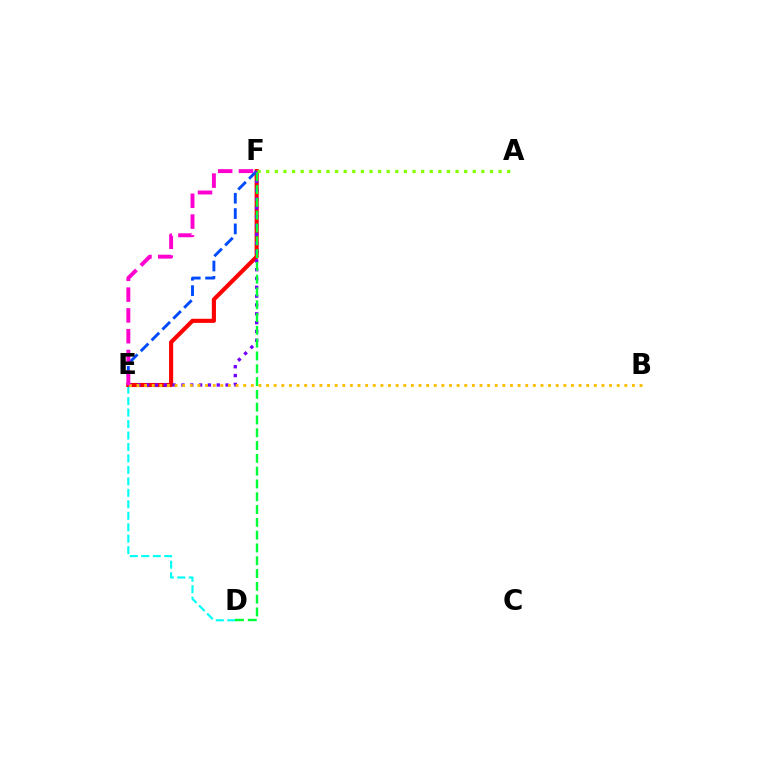{('D', 'E'): [{'color': '#00fff6', 'line_style': 'dashed', 'thickness': 1.56}], ('E', 'F'): [{'color': '#ff0000', 'line_style': 'solid', 'thickness': 2.96}, {'color': '#004bff', 'line_style': 'dashed', 'thickness': 2.08}, {'color': '#7200ff', 'line_style': 'dotted', 'thickness': 2.4}, {'color': '#ff00cf', 'line_style': 'dashed', 'thickness': 2.82}], ('B', 'E'): [{'color': '#ffbd00', 'line_style': 'dotted', 'thickness': 2.07}], ('A', 'F'): [{'color': '#84ff00', 'line_style': 'dotted', 'thickness': 2.34}], ('D', 'F'): [{'color': '#00ff39', 'line_style': 'dashed', 'thickness': 1.74}]}